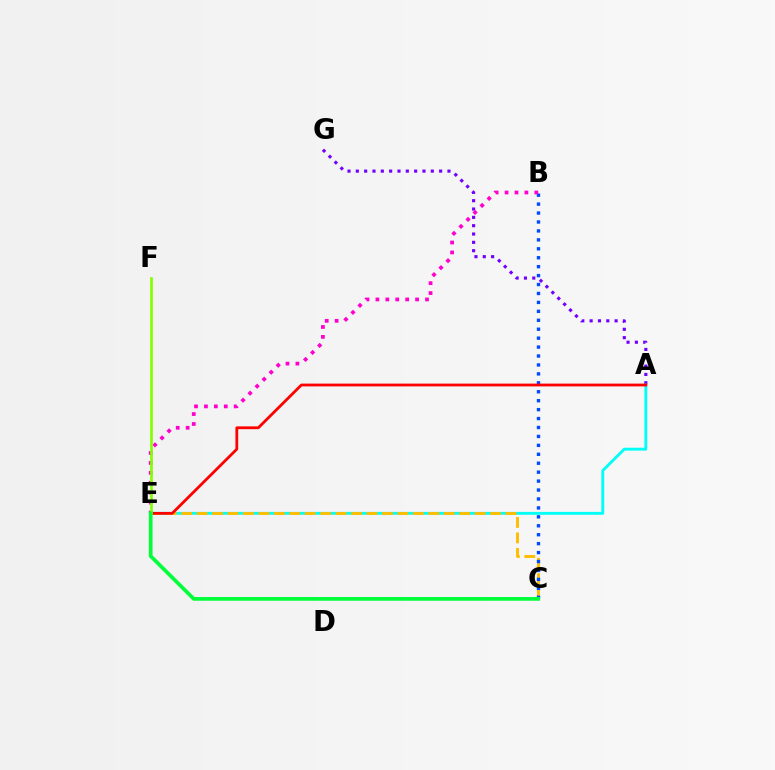{('A', 'G'): [{'color': '#7200ff', 'line_style': 'dotted', 'thickness': 2.26}], ('A', 'E'): [{'color': '#00fff6', 'line_style': 'solid', 'thickness': 2.06}, {'color': '#ff0000', 'line_style': 'solid', 'thickness': 2.01}], ('C', 'E'): [{'color': '#ffbd00', 'line_style': 'dashed', 'thickness': 2.1}, {'color': '#00ff39', 'line_style': 'solid', 'thickness': 2.67}], ('B', 'C'): [{'color': '#004bff', 'line_style': 'dotted', 'thickness': 2.43}], ('B', 'E'): [{'color': '#ff00cf', 'line_style': 'dotted', 'thickness': 2.7}], ('E', 'F'): [{'color': '#84ff00', 'line_style': 'solid', 'thickness': 1.92}]}